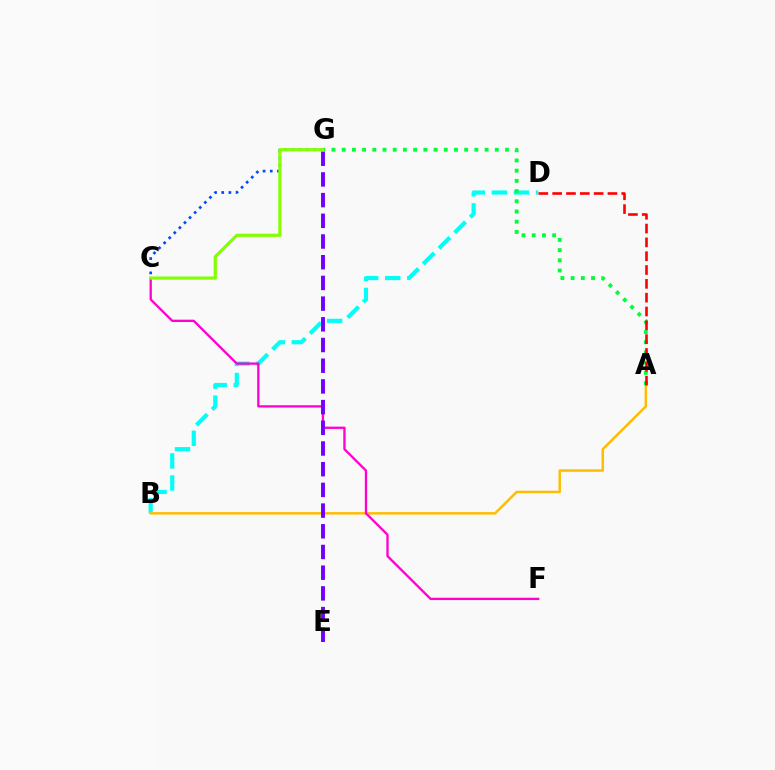{('B', 'D'): [{'color': '#00fff6', 'line_style': 'dashed', 'thickness': 3.0}], ('A', 'B'): [{'color': '#ffbd00', 'line_style': 'solid', 'thickness': 1.78}], ('C', 'F'): [{'color': '#ff00cf', 'line_style': 'solid', 'thickness': 1.67}], ('E', 'G'): [{'color': '#7200ff', 'line_style': 'dashed', 'thickness': 2.81}], ('C', 'G'): [{'color': '#004bff', 'line_style': 'dotted', 'thickness': 1.95}, {'color': '#84ff00', 'line_style': 'solid', 'thickness': 2.27}], ('A', 'G'): [{'color': '#00ff39', 'line_style': 'dotted', 'thickness': 2.77}], ('A', 'D'): [{'color': '#ff0000', 'line_style': 'dashed', 'thickness': 1.88}]}